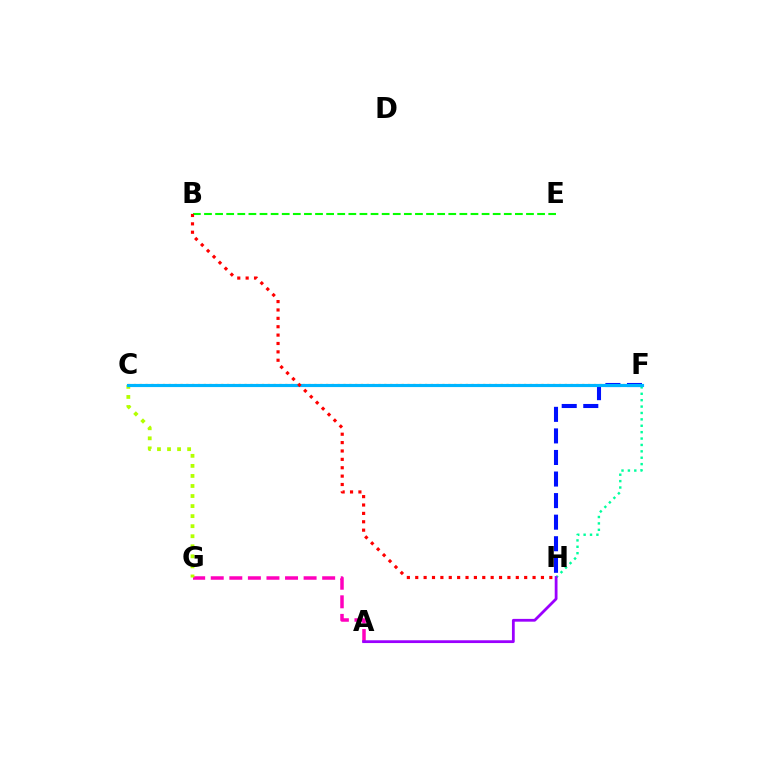{('C', 'F'): [{'color': '#ffa500', 'line_style': 'dotted', 'thickness': 1.58}, {'color': '#00b5ff', 'line_style': 'solid', 'thickness': 2.26}], ('F', 'H'): [{'color': '#00ff9d', 'line_style': 'dotted', 'thickness': 1.74}, {'color': '#0010ff', 'line_style': 'dashed', 'thickness': 2.93}], ('A', 'G'): [{'color': '#ff00bd', 'line_style': 'dashed', 'thickness': 2.52}], ('B', 'E'): [{'color': '#08ff00', 'line_style': 'dashed', 'thickness': 1.51}], ('C', 'G'): [{'color': '#b3ff00', 'line_style': 'dotted', 'thickness': 2.73}], ('B', 'H'): [{'color': '#ff0000', 'line_style': 'dotted', 'thickness': 2.28}], ('A', 'H'): [{'color': '#9b00ff', 'line_style': 'solid', 'thickness': 2.0}]}